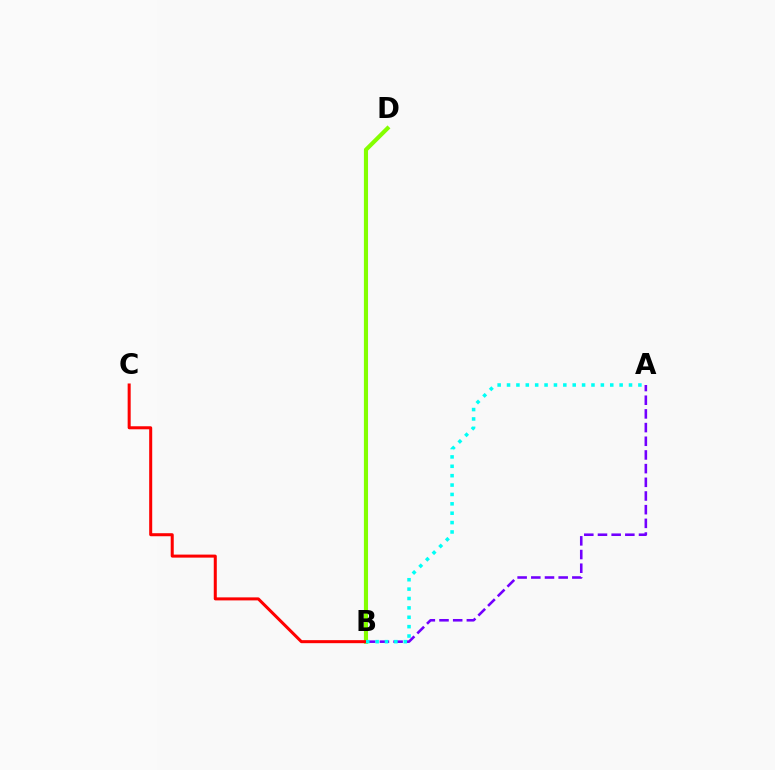{('B', 'D'): [{'color': '#84ff00', 'line_style': 'solid', 'thickness': 2.97}], ('A', 'B'): [{'color': '#7200ff', 'line_style': 'dashed', 'thickness': 1.86}, {'color': '#00fff6', 'line_style': 'dotted', 'thickness': 2.55}], ('B', 'C'): [{'color': '#ff0000', 'line_style': 'solid', 'thickness': 2.18}]}